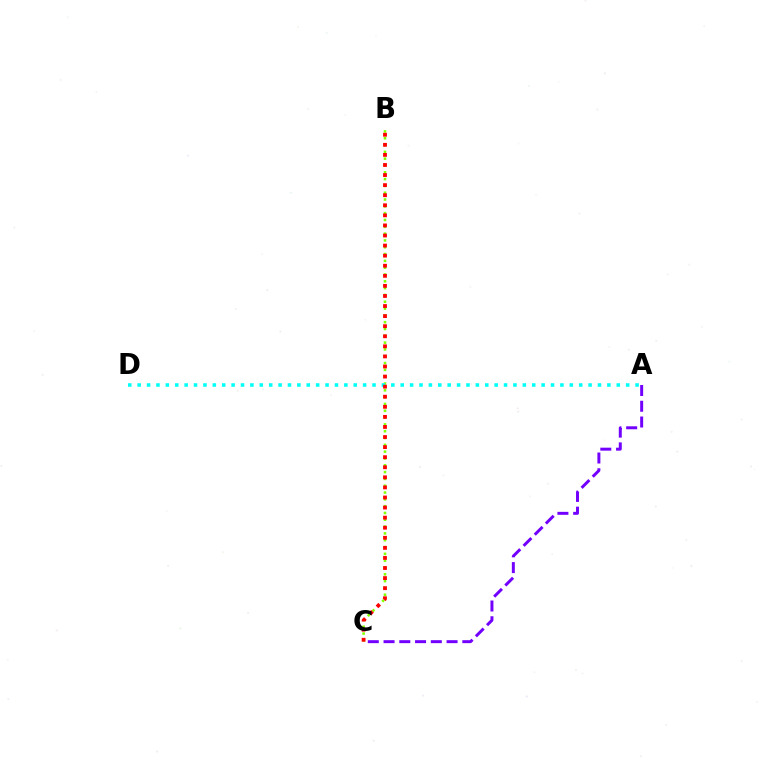{('B', 'C'): [{'color': '#84ff00', 'line_style': 'dotted', 'thickness': 1.85}, {'color': '#ff0000', 'line_style': 'dotted', 'thickness': 2.74}], ('A', 'D'): [{'color': '#00fff6', 'line_style': 'dotted', 'thickness': 2.55}], ('A', 'C'): [{'color': '#7200ff', 'line_style': 'dashed', 'thickness': 2.14}]}